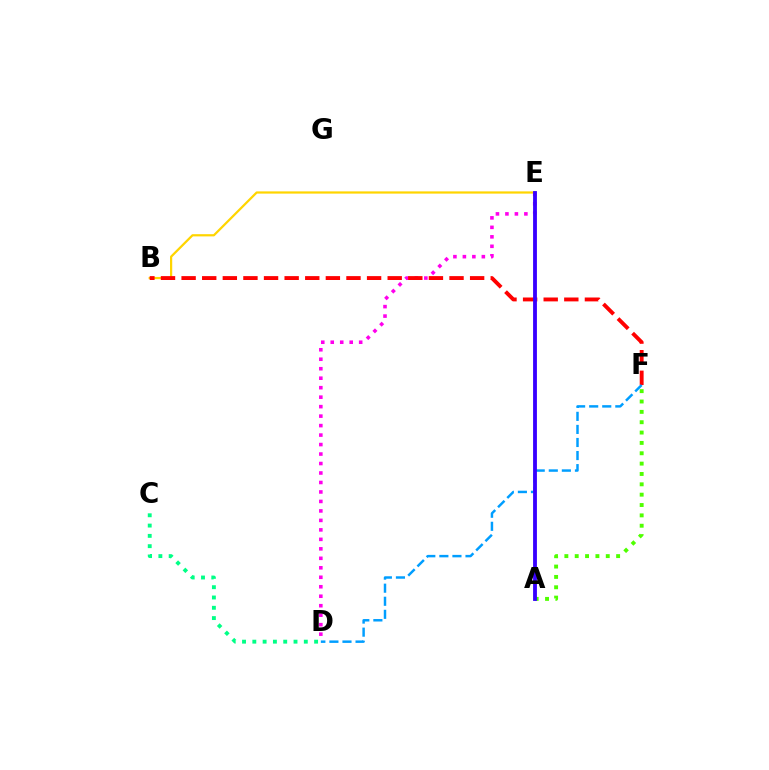{('A', 'F'): [{'color': '#4fff00', 'line_style': 'dotted', 'thickness': 2.81}], ('B', 'E'): [{'color': '#ffd500', 'line_style': 'solid', 'thickness': 1.6}], ('C', 'D'): [{'color': '#00ff86', 'line_style': 'dotted', 'thickness': 2.8}], ('D', 'E'): [{'color': '#ff00ed', 'line_style': 'dotted', 'thickness': 2.58}], ('B', 'F'): [{'color': '#ff0000', 'line_style': 'dashed', 'thickness': 2.8}], ('D', 'F'): [{'color': '#009eff', 'line_style': 'dashed', 'thickness': 1.78}], ('A', 'E'): [{'color': '#3700ff', 'line_style': 'solid', 'thickness': 2.76}]}